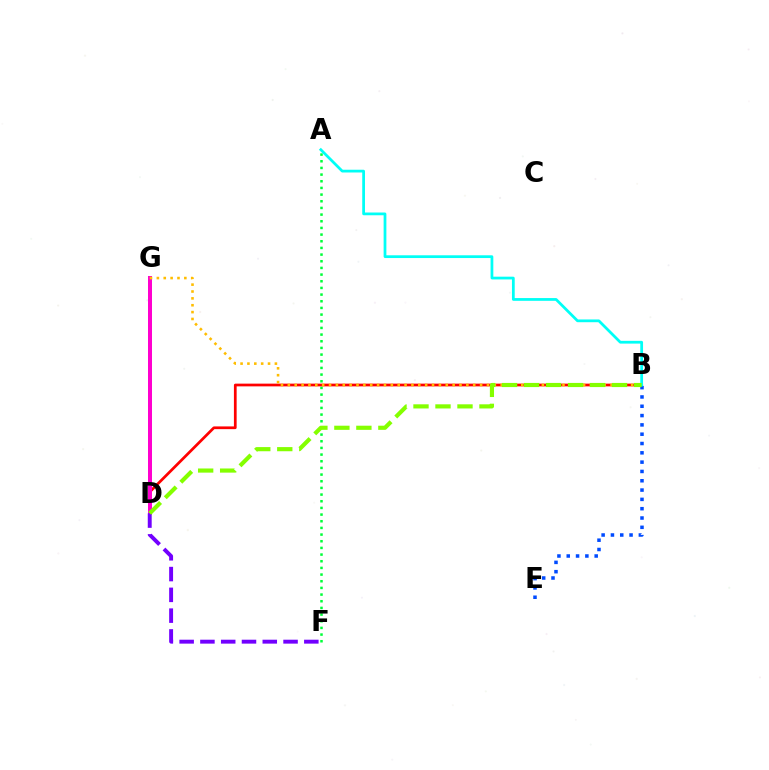{('A', 'F'): [{'color': '#00ff39', 'line_style': 'dotted', 'thickness': 1.81}], ('B', 'D'): [{'color': '#ff0000', 'line_style': 'solid', 'thickness': 1.96}, {'color': '#84ff00', 'line_style': 'dashed', 'thickness': 2.99}], ('B', 'E'): [{'color': '#004bff', 'line_style': 'dotted', 'thickness': 2.53}], ('D', 'G'): [{'color': '#ff00cf', 'line_style': 'solid', 'thickness': 2.87}], ('B', 'G'): [{'color': '#ffbd00', 'line_style': 'dotted', 'thickness': 1.87}], ('A', 'B'): [{'color': '#00fff6', 'line_style': 'solid', 'thickness': 1.98}], ('D', 'F'): [{'color': '#7200ff', 'line_style': 'dashed', 'thickness': 2.82}]}